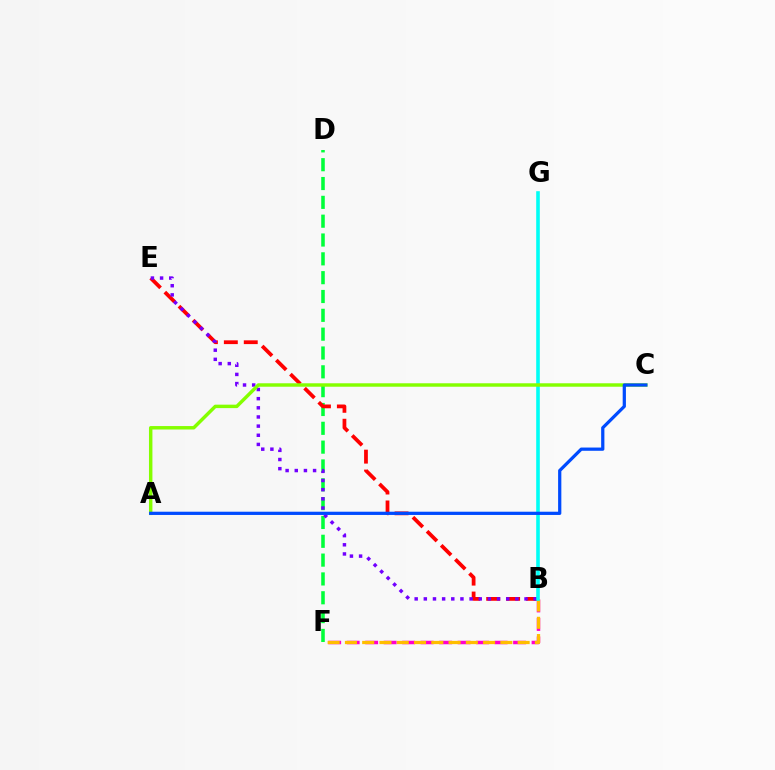{('D', 'F'): [{'color': '#00ff39', 'line_style': 'dashed', 'thickness': 2.56}], ('B', 'E'): [{'color': '#ff0000', 'line_style': 'dashed', 'thickness': 2.71}, {'color': '#7200ff', 'line_style': 'dotted', 'thickness': 2.49}], ('B', 'F'): [{'color': '#ff00cf', 'line_style': 'dashed', 'thickness': 2.51}, {'color': '#ffbd00', 'line_style': 'dashed', 'thickness': 2.35}], ('B', 'G'): [{'color': '#00fff6', 'line_style': 'solid', 'thickness': 2.59}], ('A', 'C'): [{'color': '#84ff00', 'line_style': 'solid', 'thickness': 2.48}, {'color': '#004bff', 'line_style': 'solid', 'thickness': 2.33}]}